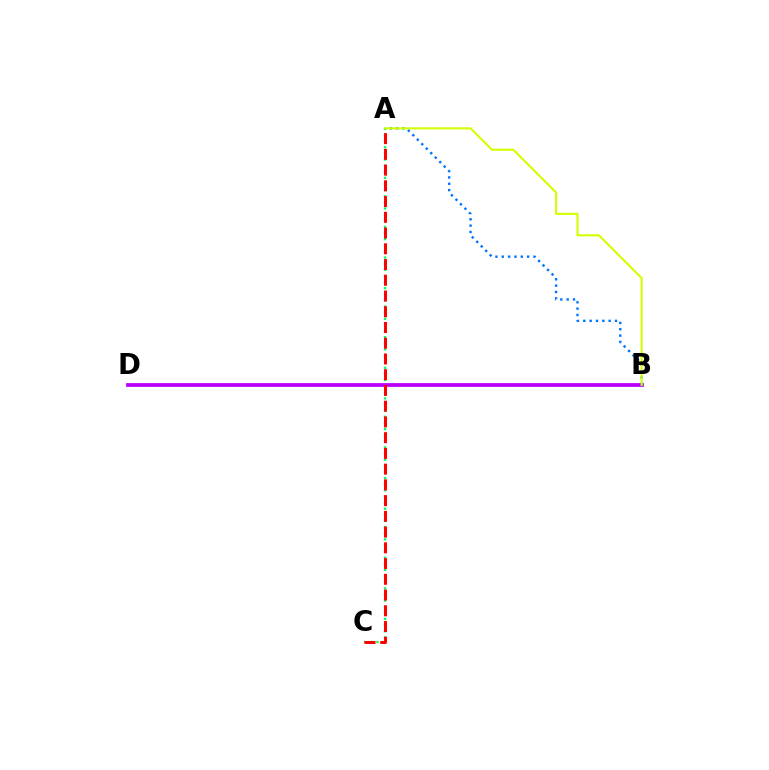{('A', 'C'): [{'color': '#00ff5c', 'line_style': 'dotted', 'thickness': 1.66}, {'color': '#ff0000', 'line_style': 'dashed', 'thickness': 2.14}], ('B', 'D'): [{'color': '#b900ff', 'line_style': 'solid', 'thickness': 2.72}], ('A', 'B'): [{'color': '#0074ff', 'line_style': 'dotted', 'thickness': 1.72}, {'color': '#d1ff00', 'line_style': 'solid', 'thickness': 1.52}]}